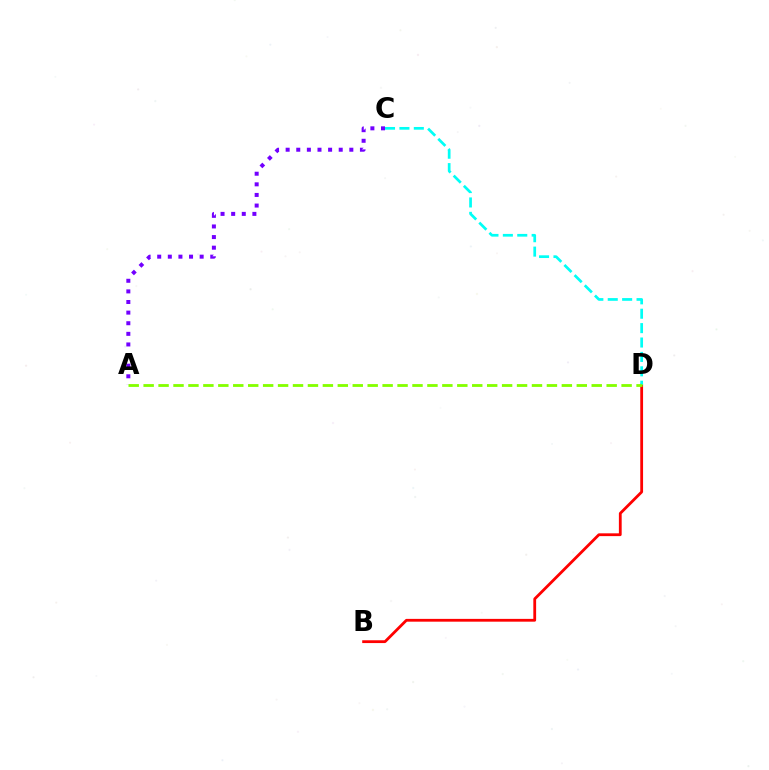{('B', 'D'): [{'color': '#ff0000', 'line_style': 'solid', 'thickness': 2.01}], ('C', 'D'): [{'color': '#00fff6', 'line_style': 'dashed', 'thickness': 1.96}], ('A', 'C'): [{'color': '#7200ff', 'line_style': 'dotted', 'thickness': 2.88}], ('A', 'D'): [{'color': '#84ff00', 'line_style': 'dashed', 'thickness': 2.03}]}